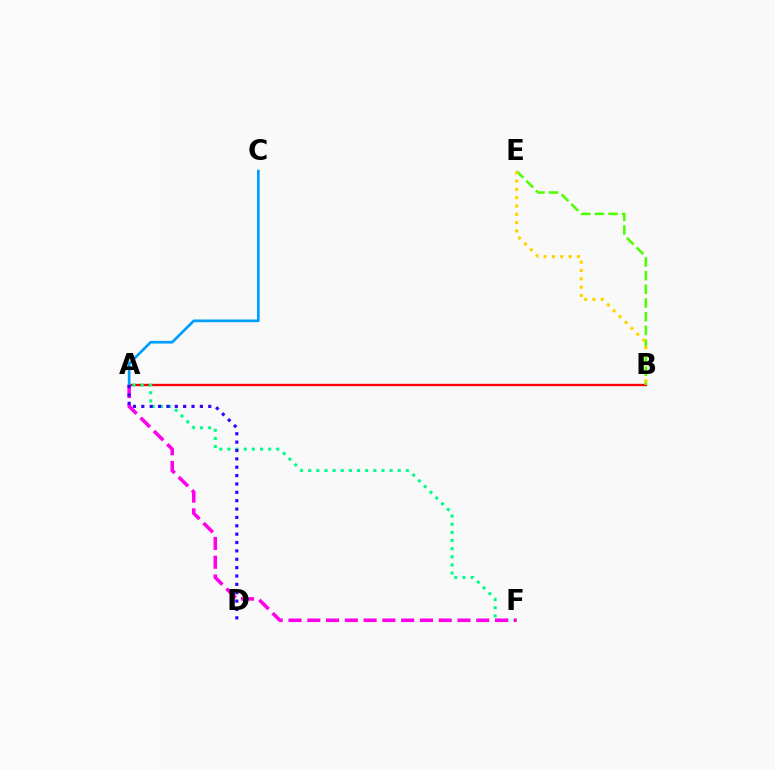{('A', 'B'): [{'color': '#ff0000', 'line_style': 'solid', 'thickness': 1.69}], ('A', 'C'): [{'color': '#009eff', 'line_style': 'solid', 'thickness': 1.94}], ('A', 'F'): [{'color': '#00ff86', 'line_style': 'dotted', 'thickness': 2.21}, {'color': '#ff00ed', 'line_style': 'dashed', 'thickness': 2.55}], ('B', 'E'): [{'color': '#4fff00', 'line_style': 'dashed', 'thickness': 1.86}, {'color': '#ffd500', 'line_style': 'dotted', 'thickness': 2.26}], ('A', 'D'): [{'color': '#3700ff', 'line_style': 'dotted', 'thickness': 2.27}]}